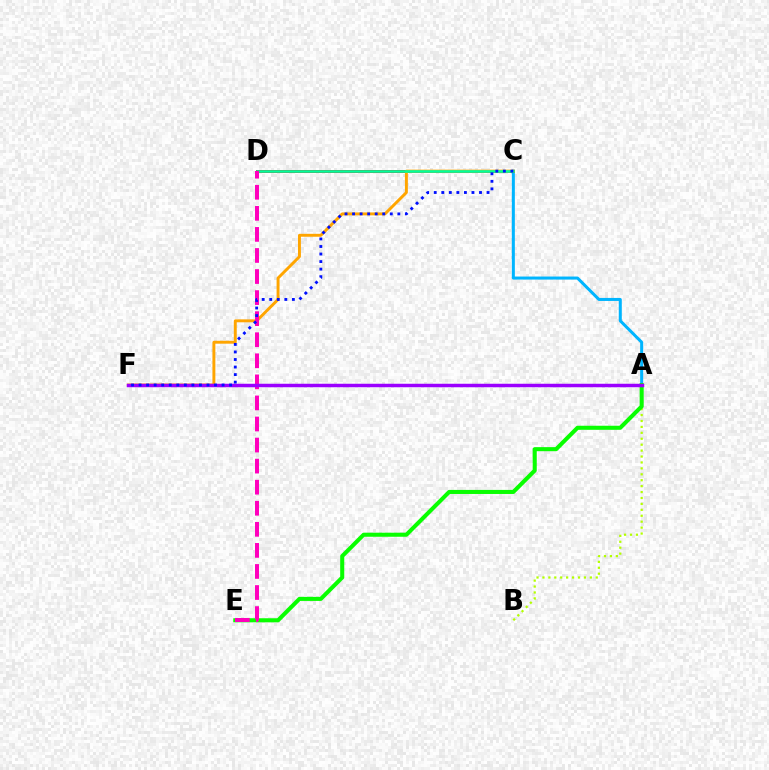{('A', 'C'): [{'color': '#00b5ff', 'line_style': 'solid', 'thickness': 2.18}], ('A', 'B'): [{'color': '#b3ff00', 'line_style': 'dotted', 'thickness': 1.61}], ('A', 'E'): [{'color': '#08ff00', 'line_style': 'solid', 'thickness': 2.92}], ('C', 'D'): [{'color': '#ff0000', 'line_style': 'solid', 'thickness': 2.14}, {'color': '#00ff9d', 'line_style': 'solid', 'thickness': 1.86}], ('C', 'F'): [{'color': '#ffa500', 'line_style': 'solid', 'thickness': 2.1}, {'color': '#0010ff', 'line_style': 'dotted', 'thickness': 2.05}], ('D', 'E'): [{'color': '#ff00bd', 'line_style': 'dashed', 'thickness': 2.86}], ('A', 'F'): [{'color': '#9b00ff', 'line_style': 'solid', 'thickness': 2.51}]}